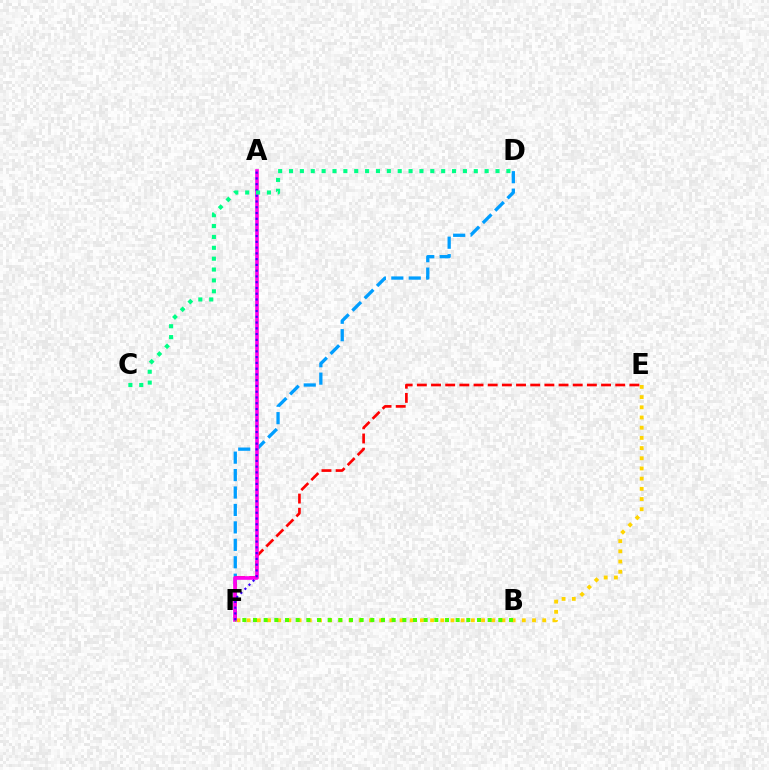{('E', 'F'): [{'color': '#ffd500', 'line_style': 'dotted', 'thickness': 2.77}, {'color': '#ff0000', 'line_style': 'dashed', 'thickness': 1.92}], ('D', 'F'): [{'color': '#009eff', 'line_style': 'dashed', 'thickness': 2.37}], ('A', 'F'): [{'color': '#ff00ed', 'line_style': 'solid', 'thickness': 2.6}, {'color': '#3700ff', 'line_style': 'dotted', 'thickness': 1.57}], ('B', 'F'): [{'color': '#4fff00', 'line_style': 'dotted', 'thickness': 2.9}], ('C', 'D'): [{'color': '#00ff86', 'line_style': 'dotted', 'thickness': 2.95}]}